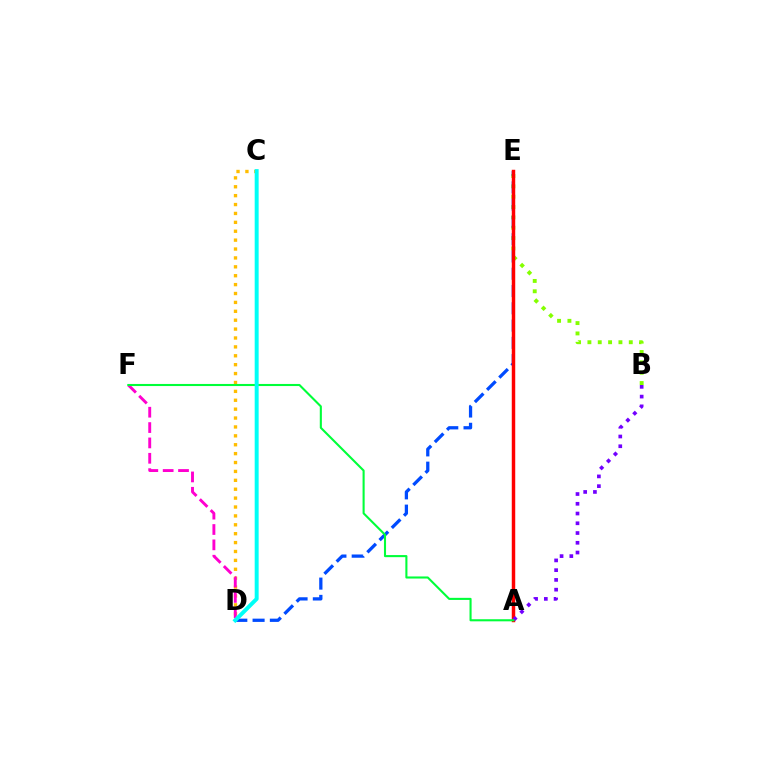{('C', 'D'): [{'color': '#ffbd00', 'line_style': 'dotted', 'thickness': 2.42}, {'color': '#00fff6', 'line_style': 'solid', 'thickness': 2.85}], ('B', 'E'): [{'color': '#84ff00', 'line_style': 'dotted', 'thickness': 2.81}], ('D', 'E'): [{'color': '#004bff', 'line_style': 'dashed', 'thickness': 2.35}], ('A', 'E'): [{'color': '#ff0000', 'line_style': 'solid', 'thickness': 2.49}], ('D', 'F'): [{'color': '#ff00cf', 'line_style': 'dashed', 'thickness': 2.09}], ('A', 'B'): [{'color': '#7200ff', 'line_style': 'dotted', 'thickness': 2.65}], ('A', 'F'): [{'color': '#00ff39', 'line_style': 'solid', 'thickness': 1.51}]}